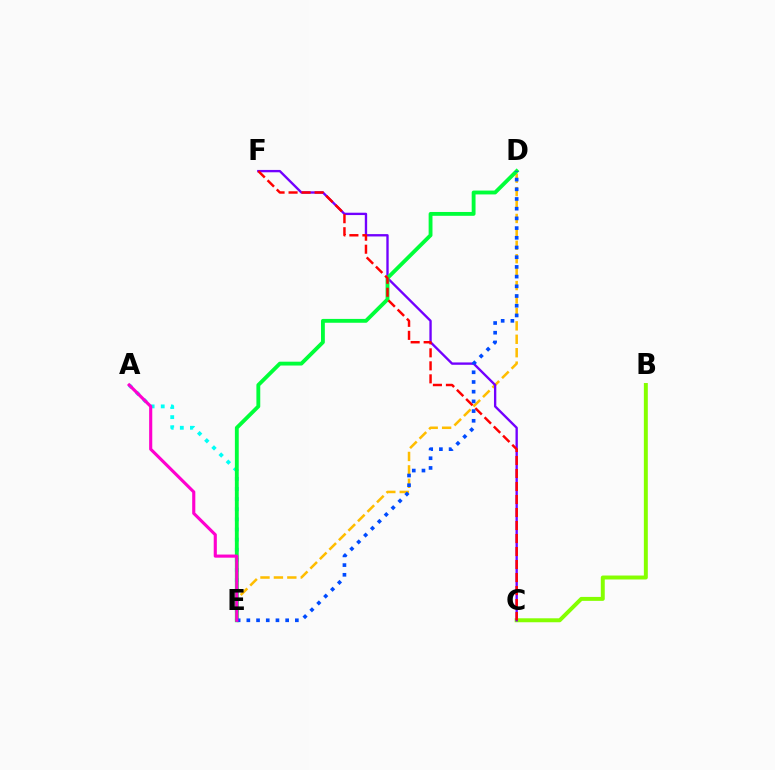{('B', 'C'): [{'color': '#84ff00', 'line_style': 'solid', 'thickness': 2.84}], ('A', 'E'): [{'color': '#00fff6', 'line_style': 'dotted', 'thickness': 2.75}, {'color': '#ff00cf', 'line_style': 'solid', 'thickness': 2.25}], ('D', 'E'): [{'color': '#ffbd00', 'line_style': 'dashed', 'thickness': 1.82}, {'color': '#00ff39', 'line_style': 'solid', 'thickness': 2.77}, {'color': '#004bff', 'line_style': 'dotted', 'thickness': 2.64}], ('C', 'F'): [{'color': '#7200ff', 'line_style': 'solid', 'thickness': 1.69}, {'color': '#ff0000', 'line_style': 'dashed', 'thickness': 1.77}]}